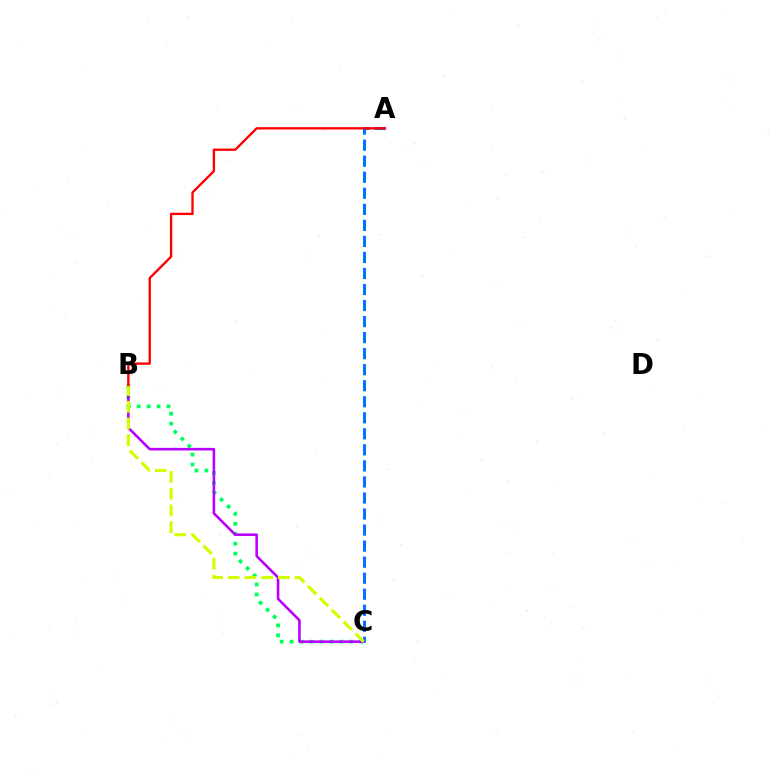{('B', 'C'): [{'color': '#00ff5c', 'line_style': 'dotted', 'thickness': 2.7}, {'color': '#b900ff', 'line_style': 'solid', 'thickness': 1.86}, {'color': '#d1ff00', 'line_style': 'dashed', 'thickness': 2.27}], ('A', 'C'): [{'color': '#0074ff', 'line_style': 'dashed', 'thickness': 2.18}], ('A', 'B'): [{'color': '#ff0000', 'line_style': 'solid', 'thickness': 1.69}]}